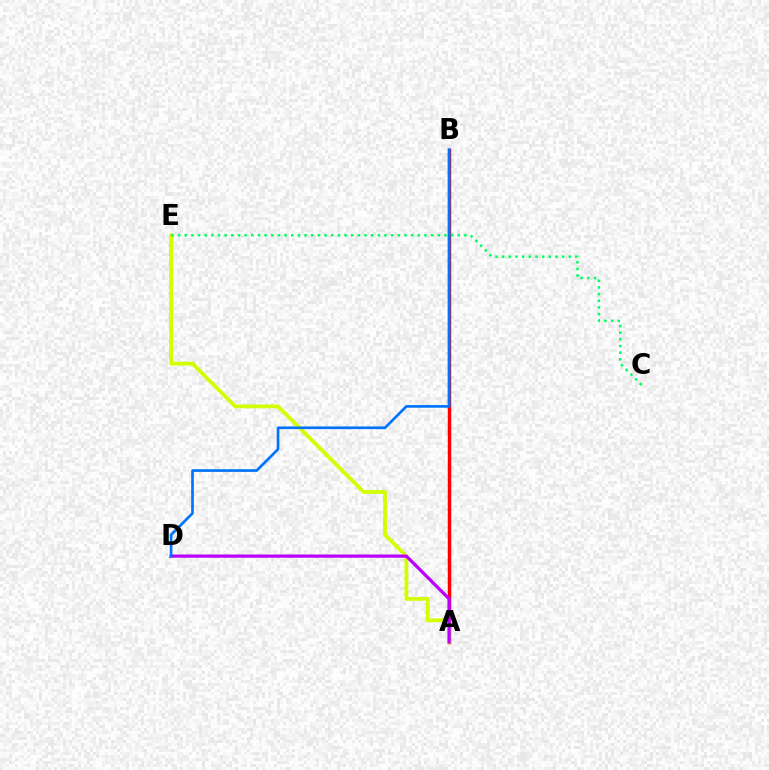{('A', 'B'): [{'color': '#ff0000', 'line_style': 'solid', 'thickness': 2.49}], ('A', 'E'): [{'color': '#d1ff00', 'line_style': 'solid', 'thickness': 2.71}], ('A', 'D'): [{'color': '#b900ff', 'line_style': 'solid', 'thickness': 2.34}], ('C', 'E'): [{'color': '#00ff5c', 'line_style': 'dotted', 'thickness': 1.81}], ('B', 'D'): [{'color': '#0074ff', 'line_style': 'solid', 'thickness': 1.93}]}